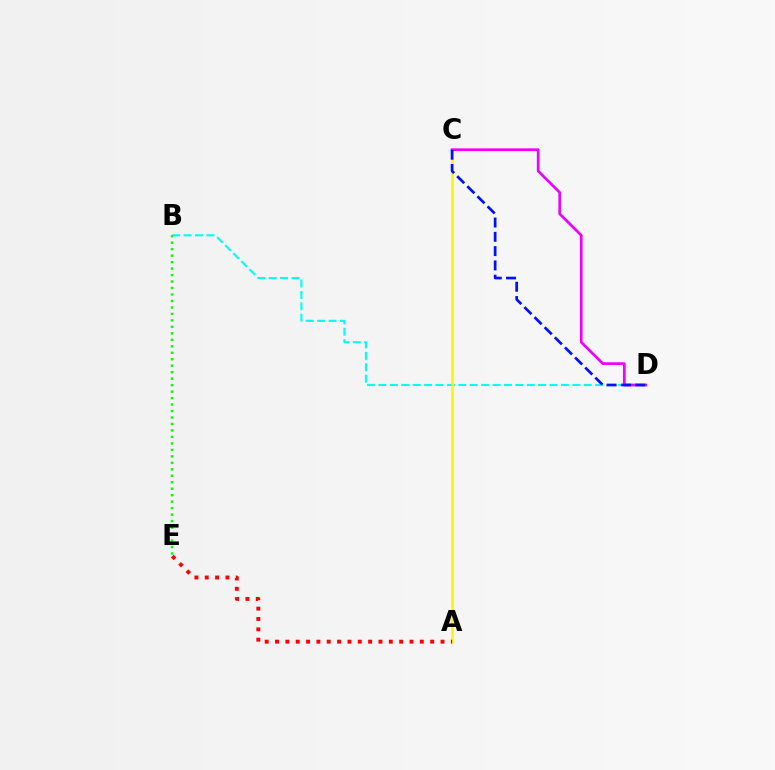{('B', 'D'): [{'color': '#00fff6', 'line_style': 'dashed', 'thickness': 1.55}], ('B', 'E'): [{'color': '#08ff00', 'line_style': 'dotted', 'thickness': 1.76}], ('A', 'C'): [{'color': '#fcf500', 'line_style': 'solid', 'thickness': 1.84}], ('C', 'D'): [{'color': '#ee00ff', 'line_style': 'solid', 'thickness': 1.95}, {'color': '#0010ff', 'line_style': 'dashed', 'thickness': 1.94}], ('A', 'E'): [{'color': '#ff0000', 'line_style': 'dotted', 'thickness': 2.81}]}